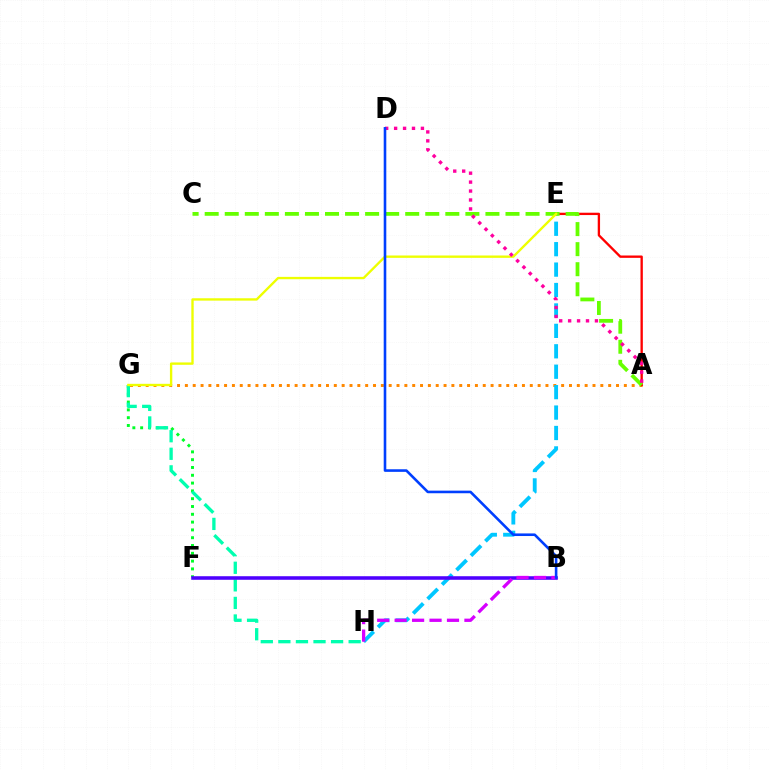{('F', 'G'): [{'color': '#00ff27', 'line_style': 'dotted', 'thickness': 2.12}], ('A', 'G'): [{'color': '#ff8800', 'line_style': 'dotted', 'thickness': 2.13}], ('E', 'H'): [{'color': '#00c7ff', 'line_style': 'dashed', 'thickness': 2.77}], ('A', 'E'): [{'color': '#ff0000', 'line_style': 'solid', 'thickness': 1.69}], ('G', 'H'): [{'color': '#00ffaf', 'line_style': 'dashed', 'thickness': 2.39}], ('A', 'C'): [{'color': '#66ff00', 'line_style': 'dashed', 'thickness': 2.72}], ('E', 'G'): [{'color': '#eeff00', 'line_style': 'solid', 'thickness': 1.7}], ('B', 'F'): [{'color': '#4f00ff', 'line_style': 'solid', 'thickness': 2.57}], ('A', 'D'): [{'color': '#ff00a0', 'line_style': 'dotted', 'thickness': 2.43}], ('B', 'H'): [{'color': '#d600ff', 'line_style': 'dashed', 'thickness': 2.37}], ('B', 'D'): [{'color': '#003fff', 'line_style': 'solid', 'thickness': 1.87}]}